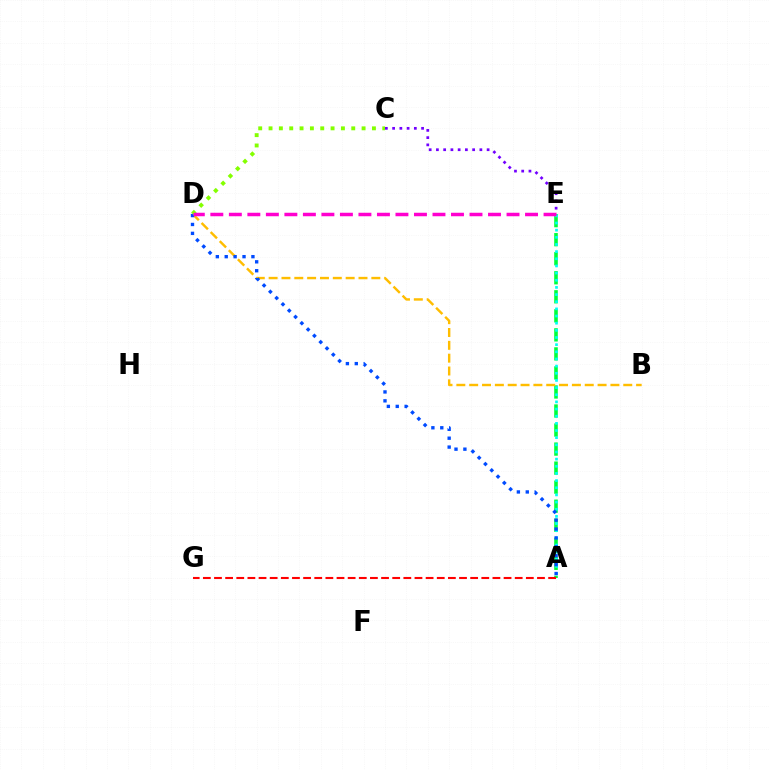{('A', 'E'): [{'color': '#00ff39', 'line_style': 'dashed', 'thickness': 2.59}, {'color': '#00fff6', 'line_style': 'dotted', 'thickness': 1.94}], ('B', 'D'): [{'color': '#ffbd00', 'line_style': 'dashed', 'thickness': 1.74}], ('A', 'D'): [{'color': '#004bff', 'line_style': 'dotted', 'thickness': 2.42}], ('C', 'D'): [{'color': '#84ff00', 'line_style': 'dotted', 'thickness': 2.81}], ('C', 'E'): [{'color': '#7200ff', 'line_style': 'dotted', 'thickness': 1.97}], ('A', 'G'): [{'color': '#ff0000', 'line_style': 'dashed', 'thickness': 1.51}], ('D', 'E'): [{'color': '#ff00cf', 'line_style': 'dashed', 'thickness': 2.51}]}